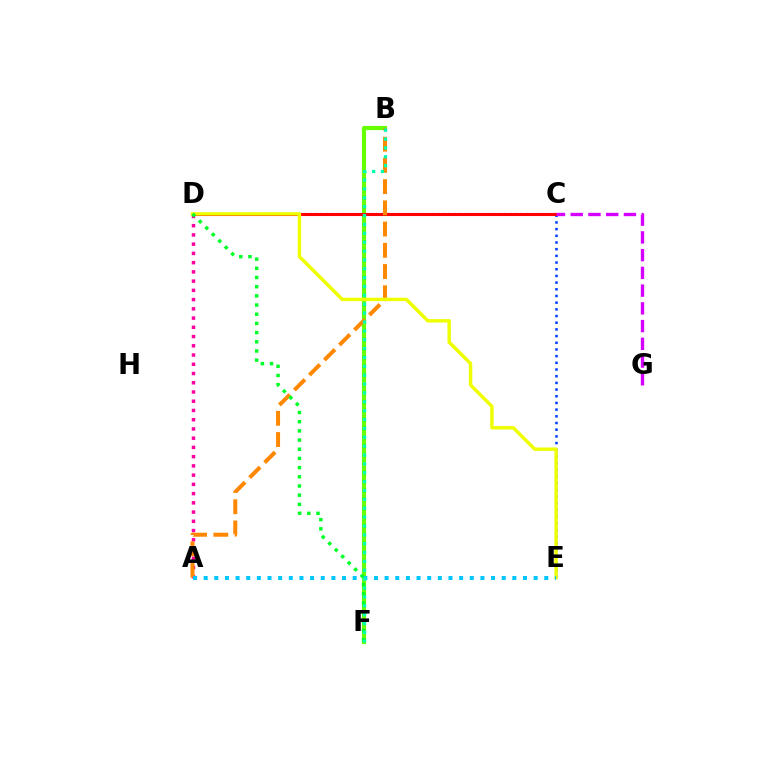{('C', 'D'): [{'color': '#4f00ff', 'line_style': 'dotted', 'thickness': 1.51}, {'color': '#ff0000', 'line_style': 'solid', 'thickness': 2.22}], ('C', 'E'): [{'color': '#003fff', 'line_style': 'dotted', 'thickness': 1.82}], ('B', 'F'): [{'color': '#66ff00', 'line_style': 'solid', 'thickness': 2.98}, {'color': '#00ffaf', 'line_style': 'dotted', 'thickness': 2.41}], ('A', 'D'): [{'color': '#ff00a0', 'line_style': 'dotted', 'thickness': 2.51}], ('A', 'B'): [{'color': '#ff8800', 'line_style': 'dashed', 'thickness': 2.88}], ('D', 'E'): [{'color': '#eeff00', 'line_style': 'solid', 'thickness': 2.47}], ('A', 'E'): [{'color': '#00c7ff', 'line_style': 'dotted', 'thickness': 2.89}], ('D', 'F'): [{'color': '#00ff27', 'line_style': 'dotted', 'thickness': 2.49}], ('C', 'G'): [{'color': '#d600ff', 'line_style': 'dashed', 'thickness': 2.41}]}